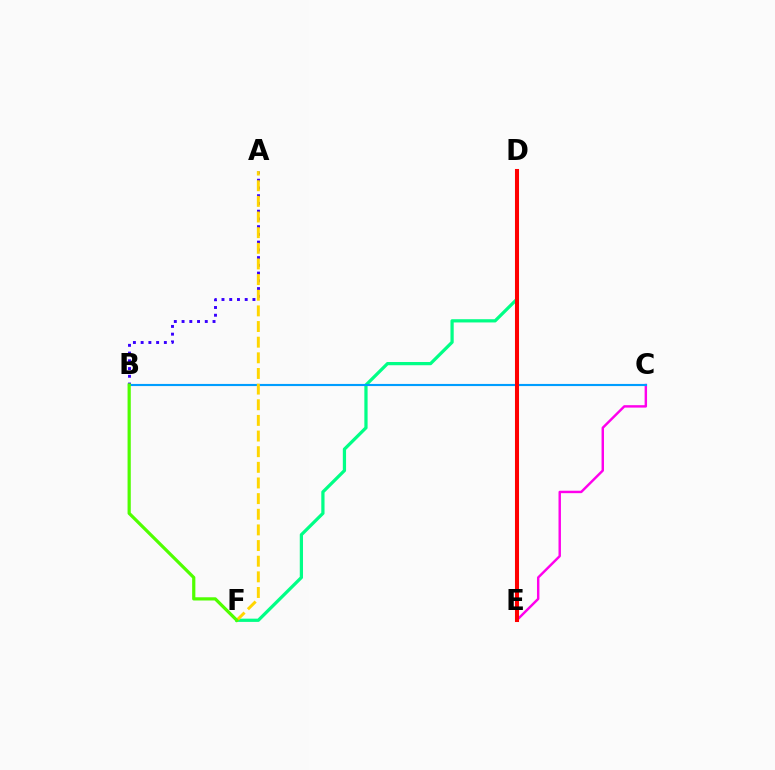{('A', 'B'): [{'color': '#3700ff', 'line_style': 'dotted', 'thickness': 2.1}], ('D', 'F'): [{'color': '#00ff86', 'line_style': 'solid', 'thickness': 2.33}], ('C', 'E'): [{'color': '#ff00ed', 'line_style': 'solid', 'thickness': 1.75}], ('B', 'C'): [{'color': '#009eff', 'line_style': 'solid', 'thickness': 1.53}], ('D', 'E'): [{'color': '#ff0000', 'line_style': 'solid', 'thickness': 2.92}], ('A', 'F'): [{'color': '#ffd500', 'line_style': 'dashed', 'thickness': 2.13}], ('B', 'F'): [{'color': '#4fff00', 'line_style': 'solid', 'thickness': 2.31}]}